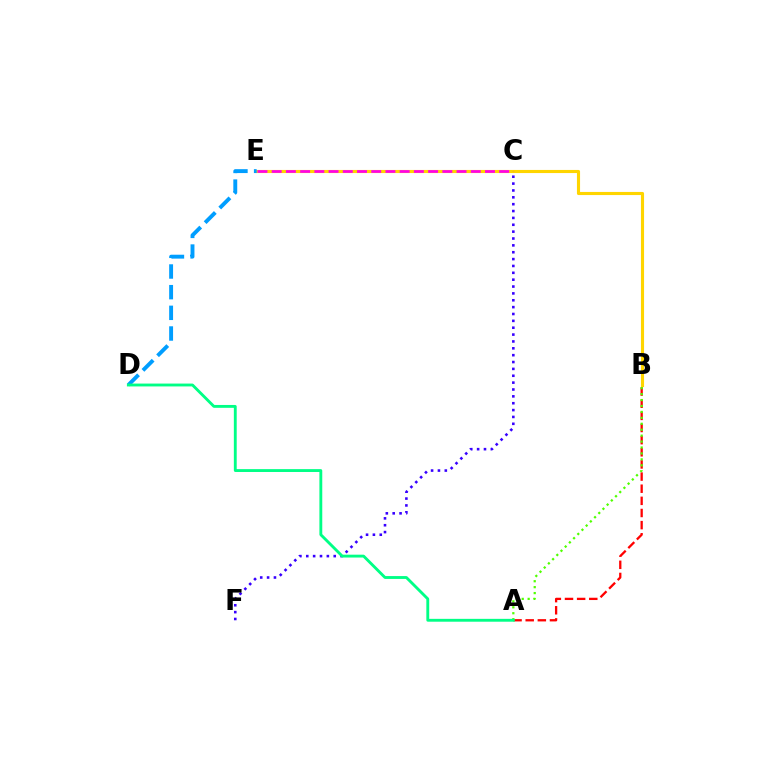{('B', 'E'): [{'color': '#ffd500', 'line_style': 'solid', 'thickness': 2.25}], ('A', 'B'): [{'color': '#ff0000', 'line_style': 'dashed', 'thickness': 1.65}, {'color': '#4fff00', 'line_style': 'dotted', 'thickness': 1.61}], ('C', 'E'): [{'color': '#ff00ed', 'line_style': 'dashed', 'thickness': 1.93}], ('D', 'E'): [{'color': '#009eff', 'line_style': 'dashed', 'thickness': 2.81}], ('C', 'F'): [{'color': '#3700ff', 'line_style': 'dotted', 'thickness': 1.86}], ('A', 'D'): [{'color': '#00ff86', 'line_style': 'solid', 'thickness': 2.06}]}